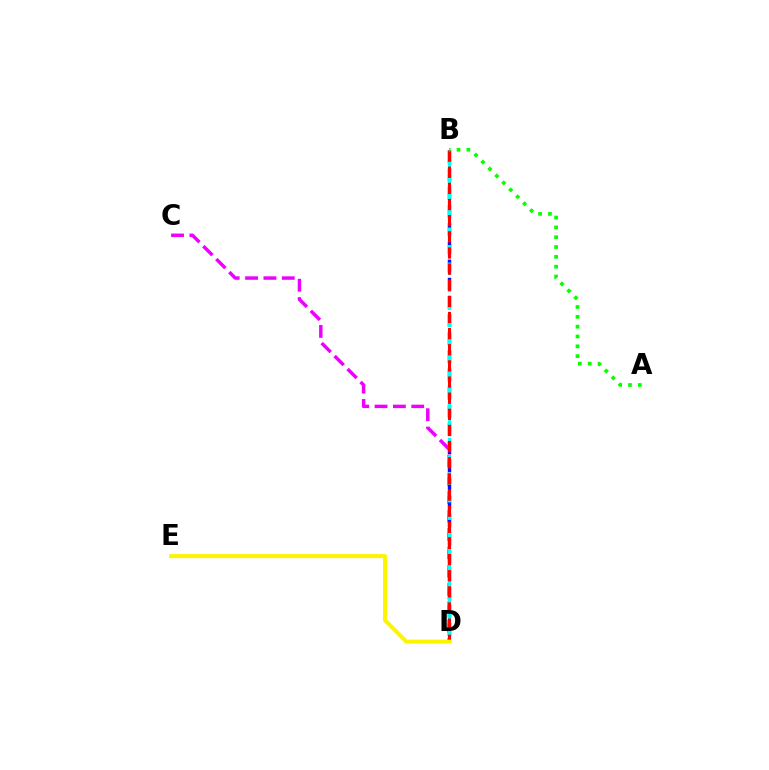{('C', 'D'): [{'color': '#ee00ff', 'line_style': 'dashed', 'thickness': 2.49}], ('B', 'D'): [{'color': '#0010ff', 'line_style': 'dashed', 'thickness': 2.47}, {'color': '#00fff6', 'line_style': 'dashed', 'thickness': 2.38}, {'color': '#ff0000', 'line_style': 'dashed', 'thickness': 2.19}], ('D', 'E'): [{'color': '#fcf500', 'line_style': 'solid', 'thickness': 2.88}], ('A', 'B'): [{'color': '#08ff00', 'line_style': 'dotted', 'thickness': 2.67}]}